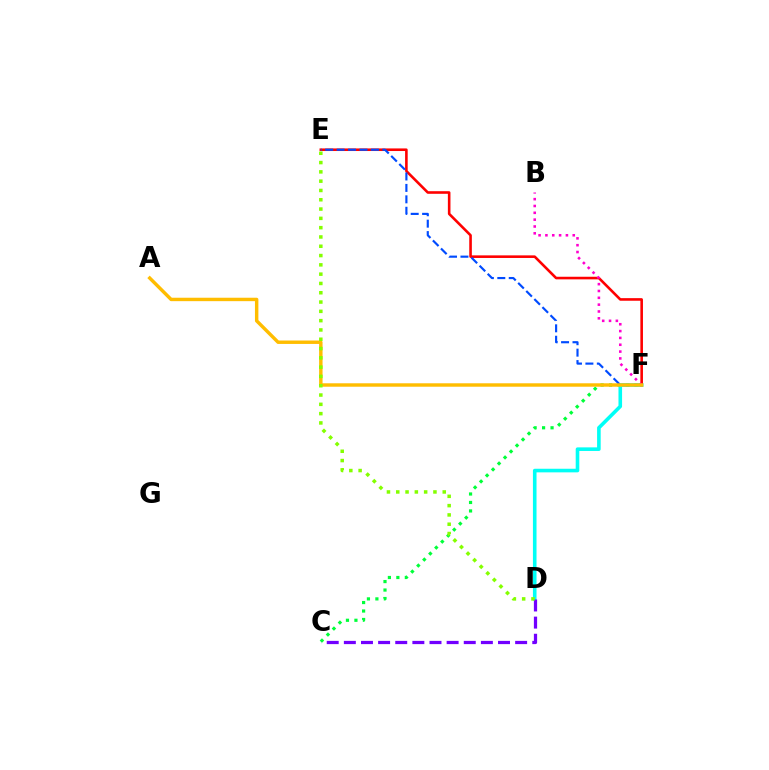{('C', 'F'): [{'color': '#00ff39', 'line_style': 'dotted', 'thickness': 2.3}], ('D', 'F'): [{'color': '#00fff6', 'line_style': 'solid', 'thickness': 2.59}], ('C', 'D'): [{'color': '#7200ff', 'line_style': 'dashed', 'thickness': 2.33}], ('E', 'F'): [{'color': '#ff0000', 'line_style': 'solid', 'thickness': 1.87}, {'color': '#004bff', 'line_style': 'dashed', 'thickness': 1.55}], ('B', 'F'): [{'color': '#ff00cf', 'line_style': 'dotted', 'thickness': 1.86}], ('A', 'F'): [{'color': '#ffbd00', 'line_style': 'solid', 'thickness': 2.47}], ('D', 'E'): [{'color': '#84ff00', 'line_style': 'dotted', 'thickness': 2.53}]}